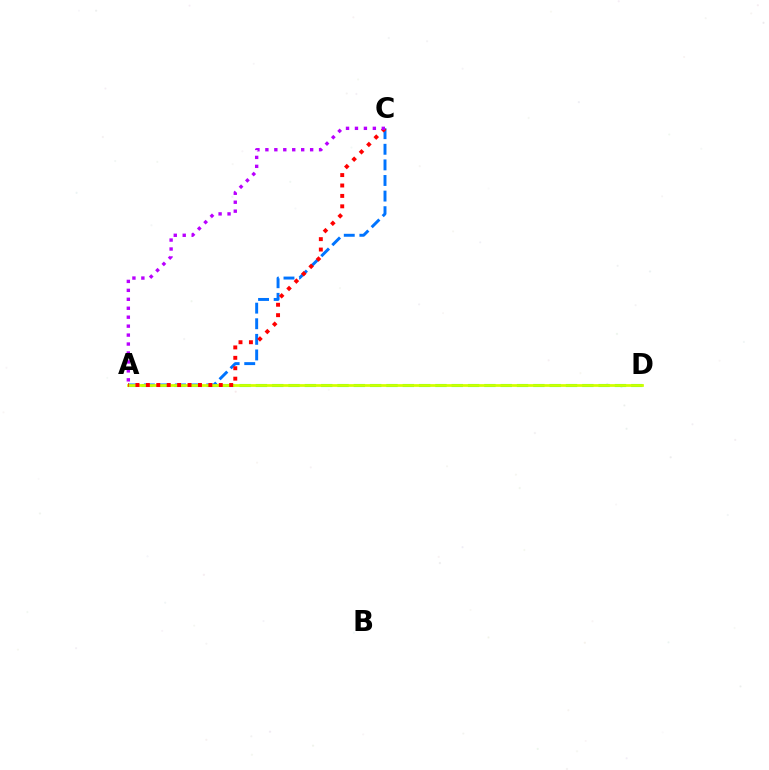{('A', 'D'): [{'color': '#00ff5c', 'line_style': 'dashed', 'thickness': 2.22}, {'color': '#d1ff00', 'line_style': 'solid', 'thickness': 1.98}], ('A', 'C'): [{'color': '#0074ff', 'line_style': 'dashed', 'thickness': 2.12}, {'color': '#ff0000', 'line_style': 'dotted', 'thickness': 2.83}, {'color': '#b900ff', 'line_style': 'dotted', 'thickness': 2.43}]}